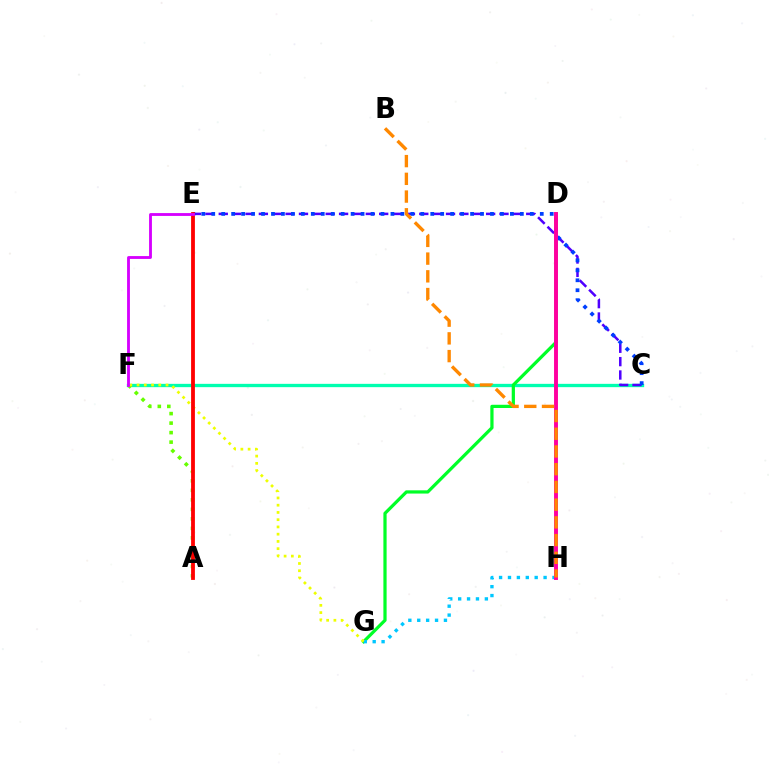{('C', 'F'): [{'color': '#00ffaf', 'line_style': 'solid', 'thickness': 2.39}], ('D', 'G'): [{'color': '#00ff27', 'line_style': 'solid', 'thickness': 2.32}], ('A', 'F'): [{'color': '#66ff00', 'line_style': 'dotted', 'thickness': 2.58}], ('G', 'H'): [{'color': '#00c7ff', 'line_style': 'dotted', 'thickness': 2.42}], ('C', 'E'): [{'color': '#4f00ff', 'line_style': 'dashed', 'thickness': 1.82}, {'color': '#003fff', 'line_style': 'dotted', 'thickness': 2.7}], ('D', 'H'): [{'color': '#ff00a0', 'line_style': 'solid', 'thickness': 2.82}], ('F', 'G'): [{'color': '#eeff00', 'line_style': 'dotted', 'thickness': 1.97}], ('B', 'H'): [{'color': '#ff8800', 'line_style': 'dashed', 'thickness': 2.41}], ('A', 'E'): [{'color': '#ff0000', 'line_style': 'solid', 'thickness': 2.74}], ('E', 'F'): [{'color': '#d600ff', 'line_style': 'solid', 'thickness': 2.05}]}